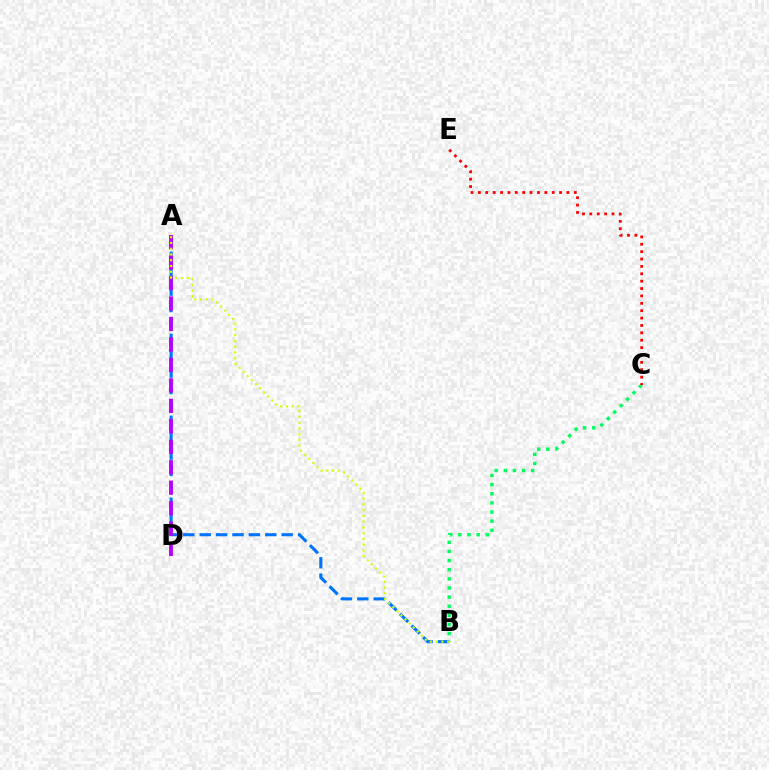{('B', 'C'): [{'color': '#00ff5c', 'line_style': 'dotted', 'thickness': 2.48}], ('A', 'B'): [{'color': '#0074ff', 'line_style': 'dashed', 'thickness': 2.23}, {'color': '#d1ff00', 'line_style': 'dotted', 'thickness': 1.56}], ('C', 'E'): [{'color': '#ff0000', 'line_style': 'dotted', 'thickness': 2.01}], ('A', 'D'): [{'color': '#b900ff', 'line_style': 'dashed', 'thickness': 2.78}]}